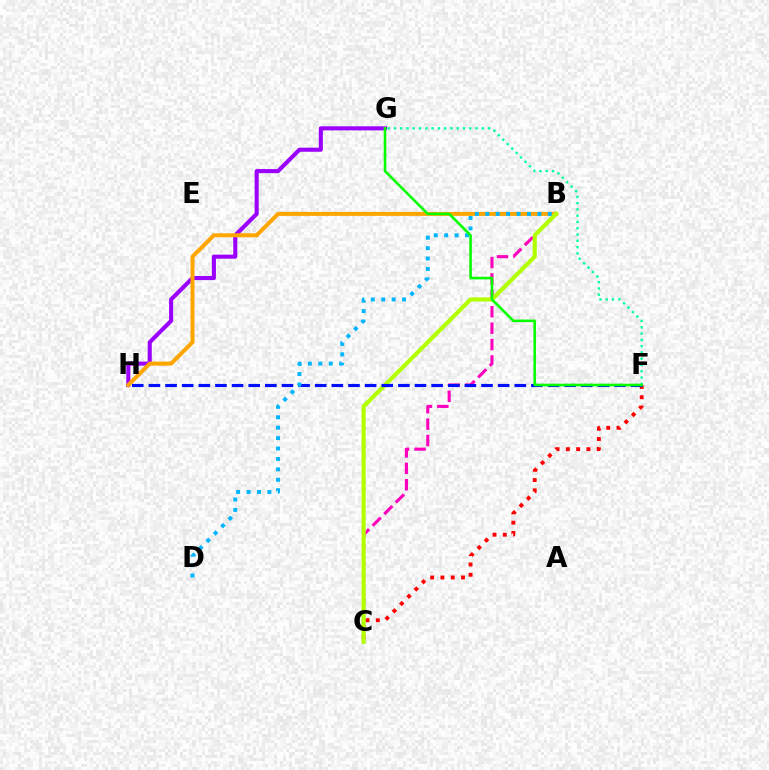{('G', 'H'): [{'color': '#9b00ff', 'line_style': 'solid', 'thickness': 2.93}], ('C', 'F'): [{'color': '#ff0000', 'line_style': 'dotted', 'thickness': 2.8}], ('B', 'C'): [{'color': '#ff00bd', 'line_style': 'dashed', 'thickness': 2.23}, {'color': '#b3ff00', 'line_style': 'solid', 'thickness': 3.0}], ('B', 'H'): [{'color': '#ffa500', 'line_style': 'solid', 'thickness': 2.87}], ('F', 'H'): [{'color': '#0010ff', 'line_style': 'dashed', 'thickness': 2.26}], ('B', 'D'): [{'color': '#00b5ff', 'line_style': 'dotted', 'thickness': 2.83}], ('F', 'G'): [{'color': '#00ff9d', 'line_style': 'dotted', 'thickness': 1.71}, {'color': '#08ff00', 'line_style': 'solid', 'thickness': 1.88}]}